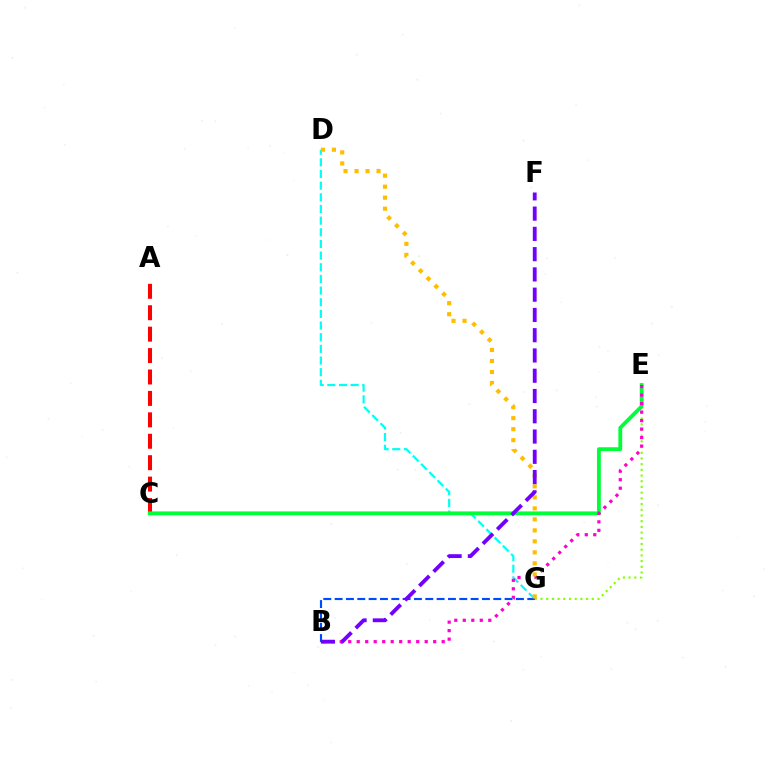{('D', 'G'): [{'color': '#00fff6', 'line_style': 'dashed', 'thickness': 1.58}, {'color': '#ffbd00', 'line_style': 'dotted', 'thickness': 2.99}], ('A', 'C'): [{'color': '#ff0000', 'line_style': 'dashed', 'thickness': 2.91}], ('B', 'G'): [{'color': '#004bff', 'line_style': 'dashed', 'thickness': 1.54}], ('E', 'G'): [{'color': '#84ff00', 'line_style': 'dotted', 'thickness': 1.55}], ('C', 'E'): [{'color': '#00ff39', 'line_style': 'solid', 'thickness': 2.76}], ('B', 'E'): [{'color': '#ff00cf', 'line_style': 'dotted', 'thickness': 2.31}], ('B', 'F'): [{'color': '#7200ff', 'line_style': 'dashed', 'thickness': 2.75}]}